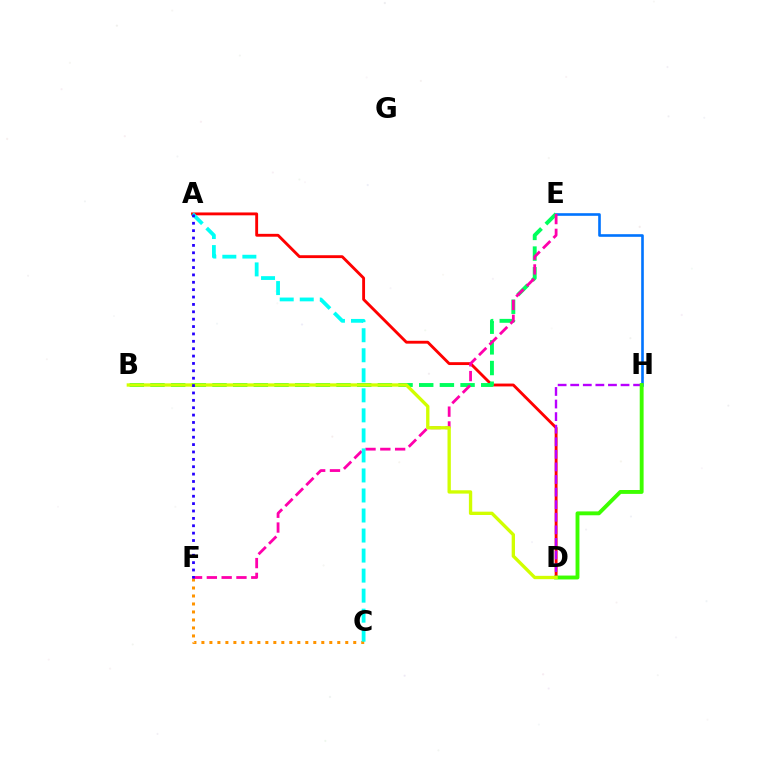{('A', 'D'): [{'color': '#ff0000', 'line_style': 'solid', 'thickness': 2.06}], ('D', 'H'): [{'color': '#b900ff', 'line_style': 'dashed', 'thickness': 1.71}, {'color': '#3dff00', 'line_style': 'solid', 'thickness': 2.79}], ('E', 'H'): [{'color': '#0074ff', 'line_style': 'solid', 'thickness': 1.89}], ('C', 'F'): [{'color': '#ff9400', 'line_style': 'dotted', 'thickness': 2.17}], ('B', 'E'): [{'color': '#00ff5c', 'line_style': 'dashed', 'thickness': 2.81}], ('E', 'F'): [{'color': '#ff00ac', 'line_style': 'dashed', 'thickness': 2.01}], ('A', 'C'): [{'color': '#00fff6', 'line_style': 'dashed', 'thickness': 2.72}], ('B', 'D'): [{'color': '#d1ff00', 'line_style': 'solid', 'thickness': 2.4}], ('A', 'F'): [{'color': '#2500ff', 'line_style': 'dotted', 'thickness': 2.0}]}